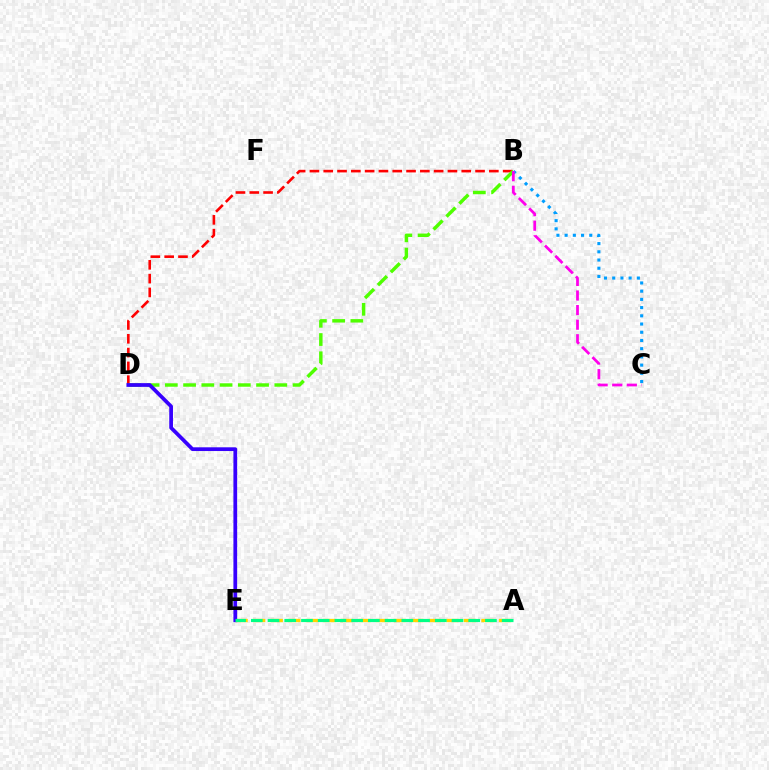{('B', 'D'): [{'color': '#ff0000', 'line_style': 'dashed', 'thickness': 1.87}, {'color': '#4fff00', 'line_style': 'dashed', 'thickness': 2.48}], ('A', 'E'): [{'color': '#ffd500', 'line_style': 'dashed', 'thickness': 2.39}, {'color': '#00ff86', 'line_style': 'dashed', 'thickness': 2.27}], ('D', 'E'): [{'color': '#3700ff', 'line_style': 'solid', 'thickness': 2.69}], ('B', 'C'): [{'color': '#009eff', 'line_style': 'dotted', 'thickness': 2.23}, {'color': '#ff00ed', 'line_style': 'dashed', 'thickness': 1.98}]}